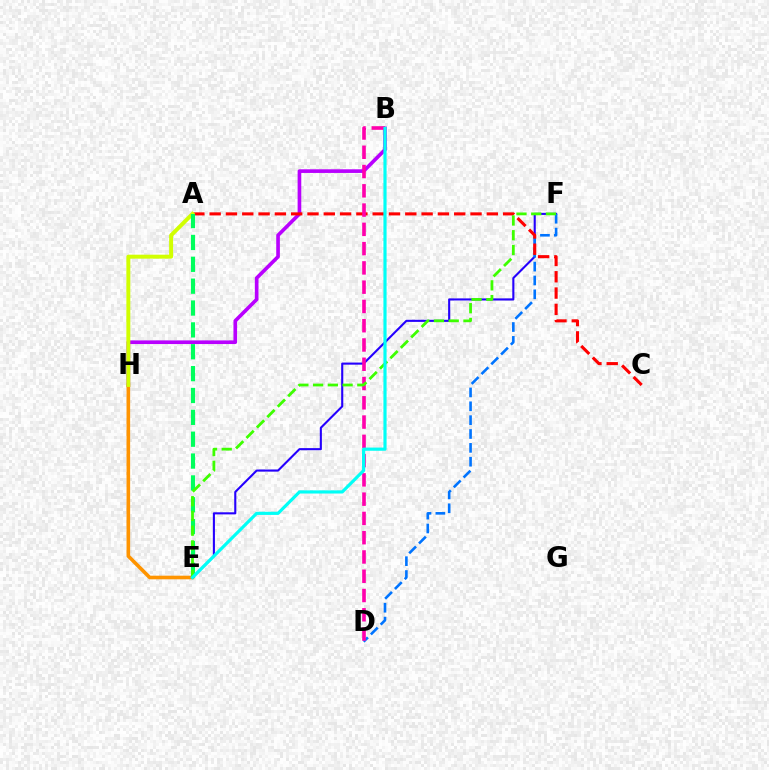{('E', 'H'): [{'color': '#ff9400', 'line_style': 'solid', 'thickness': 2.6}], ('E', 'F'): [{'color': '#2500ff', 'line_style': 'solid', 'thickness': 1.51}, {'color': '#3dff00', 'line_style': 'dashed', 'thickness': 2.0}], ('D', 'F'): [{'color': '#0074ff', 'line_style': 'dashed', 'thickness': 1.88}], ('B', 'H'): [{'color': '#b900ff', 'line_style': 'solid', 'thickness': 2.63}], ('A', 'C'): [{'color': '#ff0000', 'line_style': 'dashed', 'thickness': 2.21}], ('A', 'H'): [{'color': '#d1ff00', 'line_style': 'solid', 'thickness': 2.84}], ('A', 'E'): [{'color': '#00ff5c', 'line_style': 'dashed', 'thickness': 2.97}], ('B', 'D'): [{'color': '#ff00ac', 'line_style': 'dashed', 'thickness': 2.62}], ('B', 'E'): [{'color': '#00fff6', 'line_style': 'solid', 'thickness': 2.28}]}